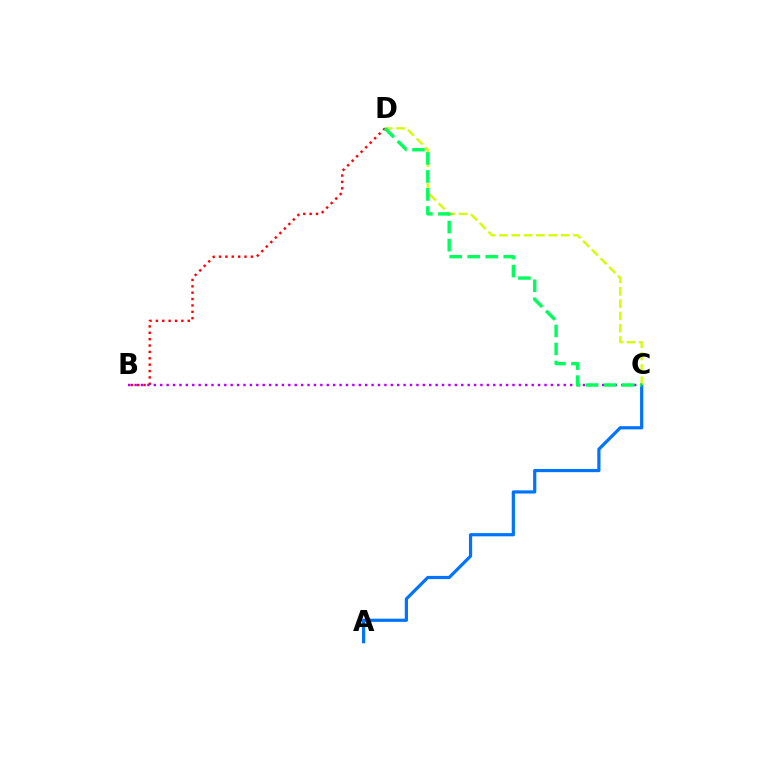{('A', 'C'): [{'color': '#0074ff', 'line_style': 'solid', 'thickness': 2.3}], ('C', 'D'): [{'color': '#d1ff00', 'line_style': 'dashed', 'thickness': 1.67}, {'color': '#00ff5c', 'line_style': 'dashed', 'thickness': 2.45}], ('B', 'D'): [{'color': '#ff0000', 'line_style': 'dotted', 'thickness': 1.73}], ('B', 'C'): [{'color': '#b900ff', 'line_style': 'dotted', 'thickness': 1.74}]}